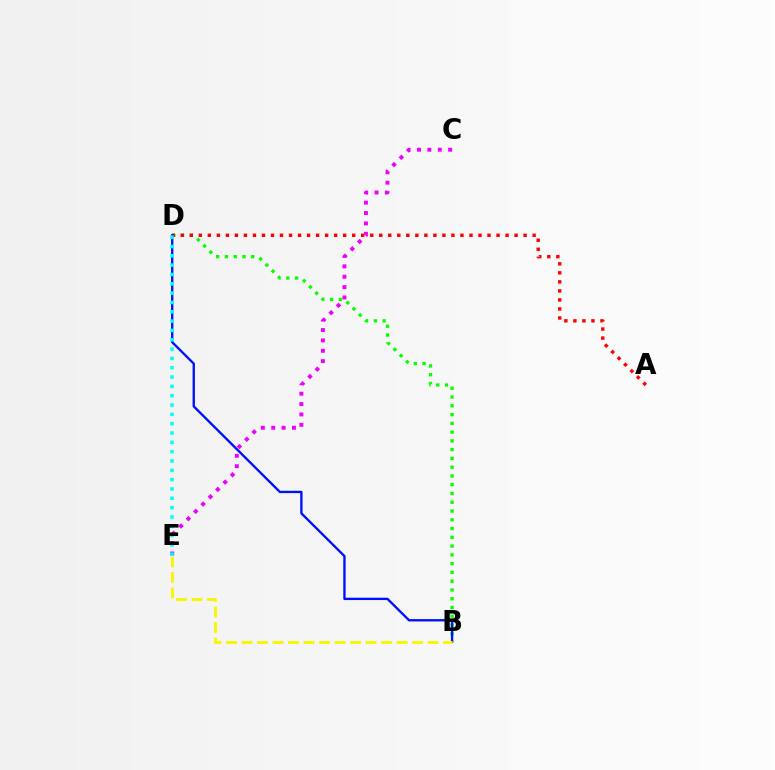{('B', 'D'): [{'color': '#08ff00', 'line_style': 'dotted', 'thickness': 2.38}, {'color': '#0010ff', 'line_style': 'solid', 'thickness': 1.68}], ('A', 'D'): [{'color': '#ff0000', 'line_style': 'dotted', 'thickness': 2.45}], ('B', 'E'): [{'color': '#fcf500', 'line_style': 'dashed', 'thickness': 2.11}], ('C', 'E'): [{'color': '#ee00ff', 'line_style': 'dotted', 'thickness': 2.82}], ('D', 'E'): [{'color': '#00fff6', 'line_style': 'dotted', 'thickness': 2.53}]}